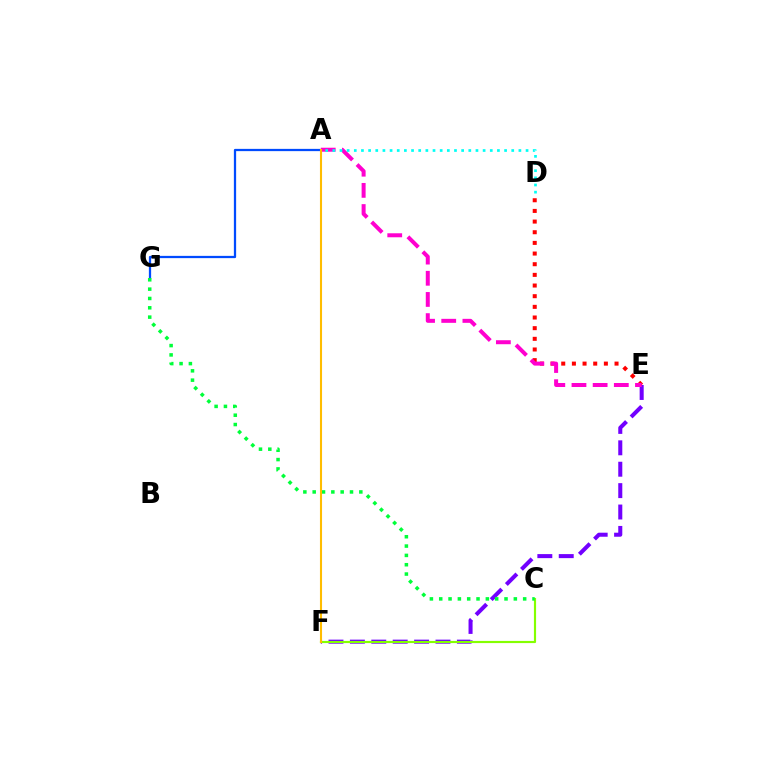{('E', 'F'): [{'color': '#7200ff', 'line_style': 'dashed', 'thickness': 2.91}], ('D', 'E'): [{'color': '#ff0000', 'line_style': 'dotted', 'thickness': 2.9}], ('A', 'G'): [{'color': '#004bff', 'line_style': 'solid', 'thickness': 1.62}], ('C', 'F'): [{'color': '#84ff00', 'line_style': 'solid', 'thickness': 1.56}], ('A', 'E'): [{'color': '#ff00cf', 'line_style': 'dashed', 'thickness': 2.88}], ('C', 'G'): [{'color': '#00ff39', 'line_style': 'dotted', 'thickness': 2.53}], ('A', 'D'): [{'color': '#00fff6', 'line_style': 'dotted', 'thickness': 1.94}], ('A', 'F'): [{'color': '#ffbd00', 'line_style': 'solid', 'thickness': 1.51}]}